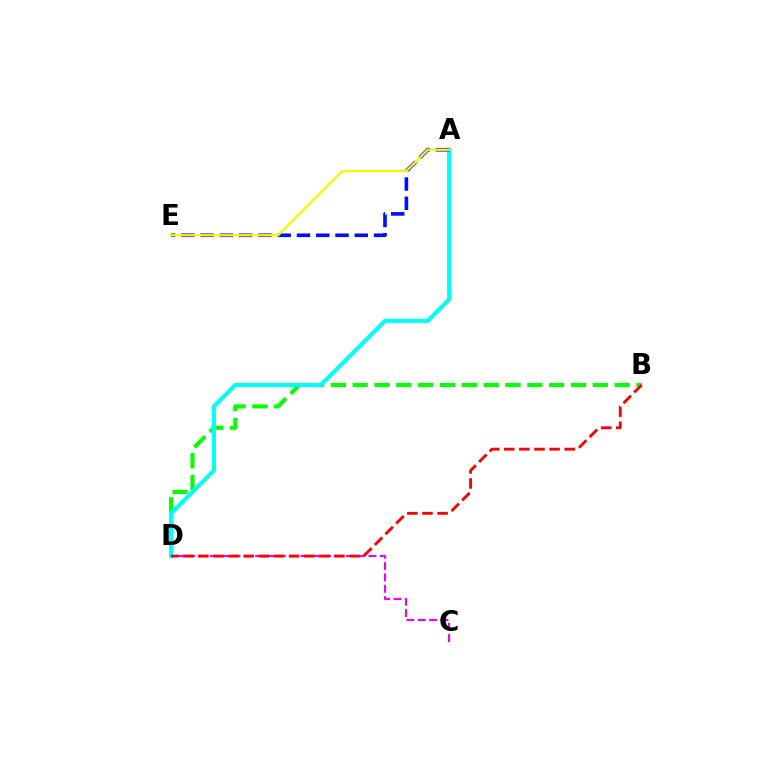{('B', 'D'): [{'color': '#08ff00', 'line_style': 'dashed', 'thickness': 2.97}, {'color': '#ff0000', 'line_style': 'dashed', 'thickness': 2.05}], ('C', 'D'): [{'color': '#ee00ff', 'line_style': 'dashed', 'thickness': 1.54}], ('A', 'D'): [{'color': '#00fff6', 'line_style': 'solid', 'thickness': 2.96}], ('A', 'E'): [{'color': '#0010ff', 'line_style': 'dashed', 'thickness': 2.62}, {'color': '#fcf500', 'line_style': 'solid', 'thickness': 1.68}]}